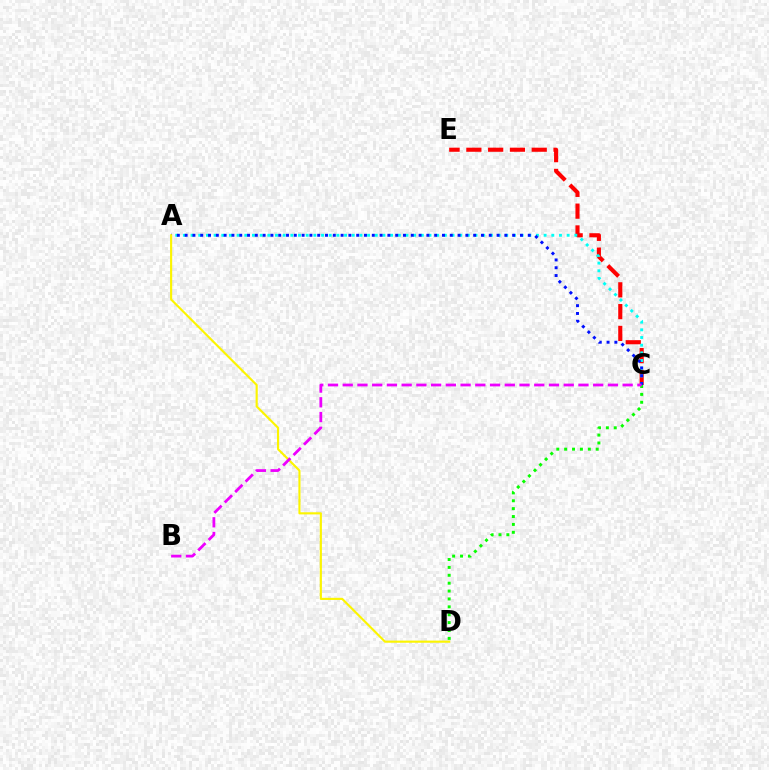{('C', 'E'): [{'color': '#ff0000', 'line_style': 'dashed', 'thickness': 2.96}], ('A', 'C'): [{'color': '#00fff6', 'line_style': 'dotted', 'thickness': 2.09}, {'color': '#0010ff', 'line_style': 'dotted', 'thickness': 2.12}], ('C', 'D'): [{'color': '#08ff00', 'line_style': 'dotted', 'thickness': 2.14}], ('A', 'D'): [{'color': '#fcf500', 'line_style': 'solid', 'thickness': 1.54}], ('B', 'C'): [{'color': '#ee00ff', 'line_style': 'dashed', 'thickness': 2.0}]}